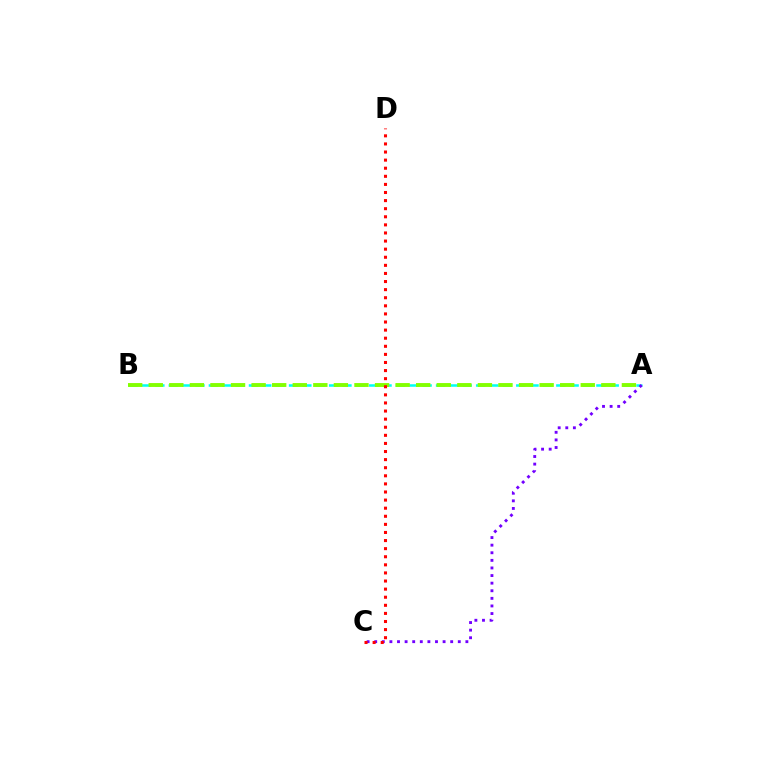{('A', 'B'): [{'color': '#00fff6', 'line_style': 'dashed', 'thickness': 1.82}, {'color': '#84ff00', 'line_style': 'dashed', 'thickness': 2.79}], ('A', 'C'): [{'color': '#7200ff', 'line_style': 'dotted', 'thickness': 2.06}], ('C', 'D'): [{'color': '#ff0000', 'line_style': 'dotted', 'thickness': 2.2}]}